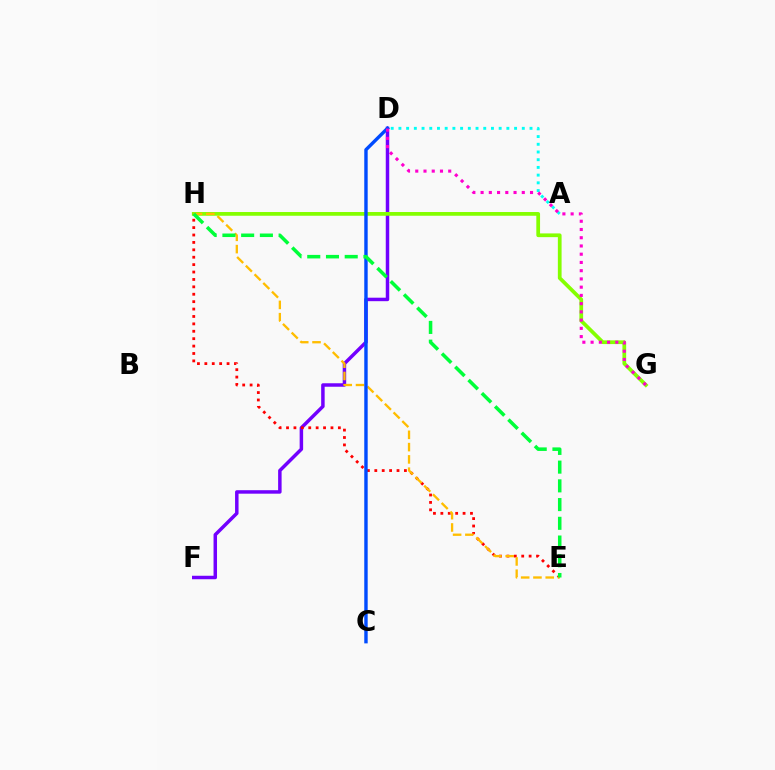{('D', 'F'): [{'color': '#7200ff', 'line_style': 'solid', 'thickness': 2.51}], ('G', 'H'): [{'color': '#84ff00', 'line_style': 'solid', 'thickness': 2.69}], ('E', 'H'): [{'color': '#ff0000', 'line_style': 'dotted', 'thickness': 2.01}, {'color': '#ffbd00', 'line_style': 'dashed', 'thickness': 1.67}, {'color': '#00ff39', 'line_style': 'dashed', 'thickness': 2.54}], ('A', 'D'): [{'color': '#00fff6', 'line_style': 'dotted', 'thickness': 2.1}], ('C', 'D'): [{'color': '#004bff', 'line_style': 'solid', 'thickness': 2.45}], ('D', 'G'): [{'color': '#ff00cf', 'line_style': 'dotted', 'thickness': 2.24}]}